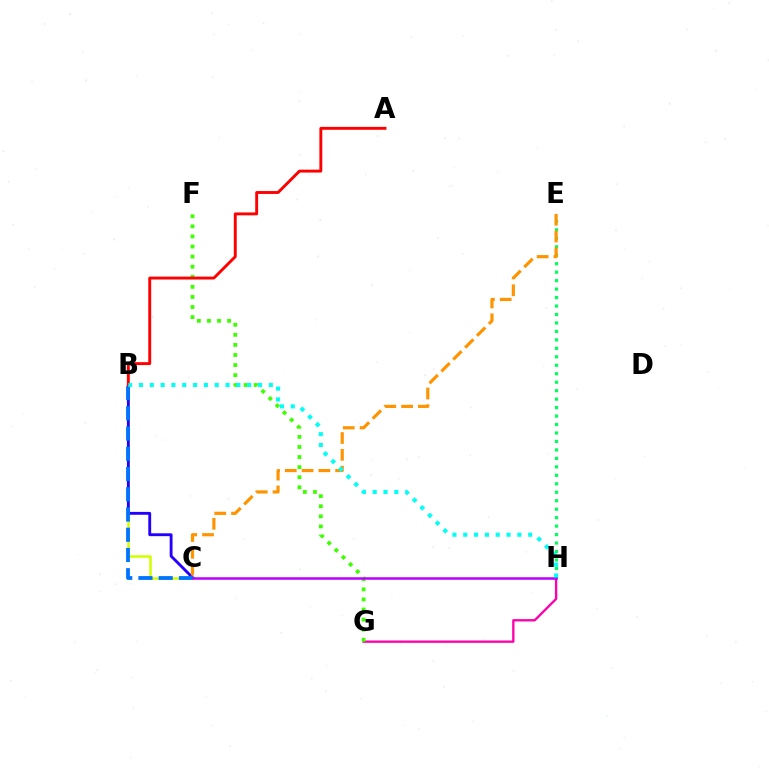{('B', 'C'): [{'color': '#d1ff00', 'line_style': 'solid', 'thickness': 1.82}, {'color': '#2500ff', 'line_style': 'solid', 'thickness': 2.06}, {'color': '#0074ff', 'line_style': 'dashed', 'thickness': 2.75}], ('G', 'H'): [{'color': '#ff00ac', 'line_style': 'solid', 'thickness': 1.68}], ('F', 'G'): [{'color': '#3dff00', 'line_style': 'dotted', 'thickness': 2.74}], ('E', 'H'): [{'color': '#00ff5c', 'line_style': 'dotted', 'thickness': 2.3}], ('C', 'E'): [{'color': '#ff9400', 'line_style': 'dashed', 'thickness': 2.28}], ('A', 'B'): [{'color': '#ff0000', 'line_style': 'solid', 'thickness': 2.09}], ('C', 'H'): [{'color': '#b900ff', 'line_style': 'solid', 'thickness': 1.8}], ('B', 'H'): [{'color': '#00fff6', 'line_style': 'dotted', 'thickness': 2.94}]}